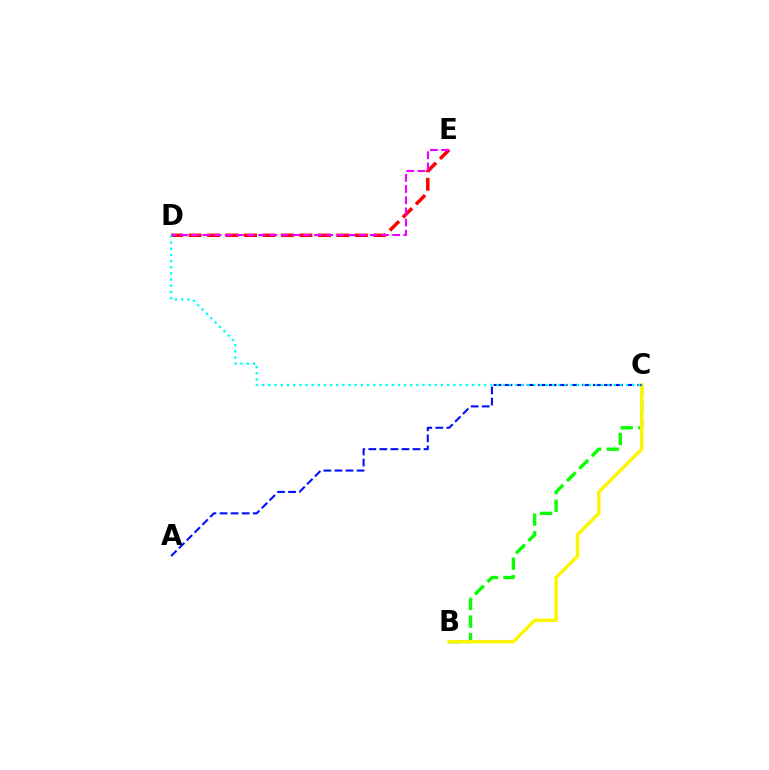{('B', 'C'): [{'color': '#08ff00', 'line_style': 'dashed', 'thickness': 2.4}, {'color': '#fcf500', 'line_style': 'solid', 'thickness': 2.46}], ('D', 'E'): [{'color': '#ff0000', 'line_style': 'dashed', 'thickness': 2.51}, {'color': '#ee00ff', 'line_style': 'dashed', 'thickness': 1.52}], ('A', 'C'): [{'color': '#0010ff', 'line_style': 'dashed', 'thickness': 1.5}], ('C', 'D'): [{'color': '#00fff6', 'line_style': 'dotted', 'thickness': 1.67}]}